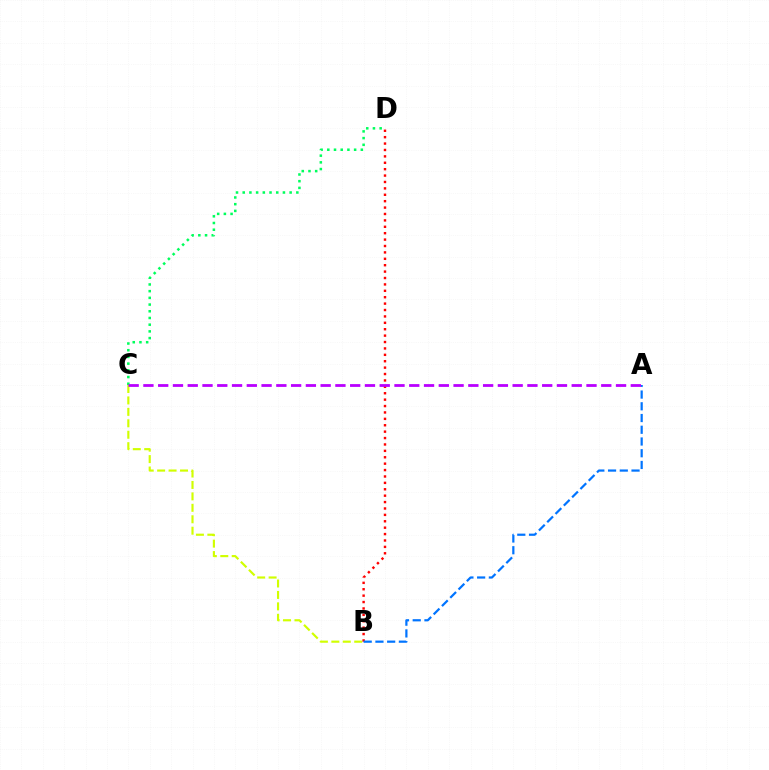{('B', 'C'): [{'color': '#d1ff00', 'line_style': 'dashed', 'thickness': 1.55}], ('C', 'D'): [{'color': '#00ff5c', 'line_style': 'dotted', 'thickness': 1.82}], ('B', 'D'): [{'color': '#ff0000', 'line_style': 'dotted', 'thickness': 1.74}], ('A', 'B'): [{'color': '#0074ff', 'line_style': 'dashed', 'thickness': 1.59}], ('A', 'C'): [{'color': '#b900ff', 'line_style': 'dashed', 'thickness': 2.01}]}